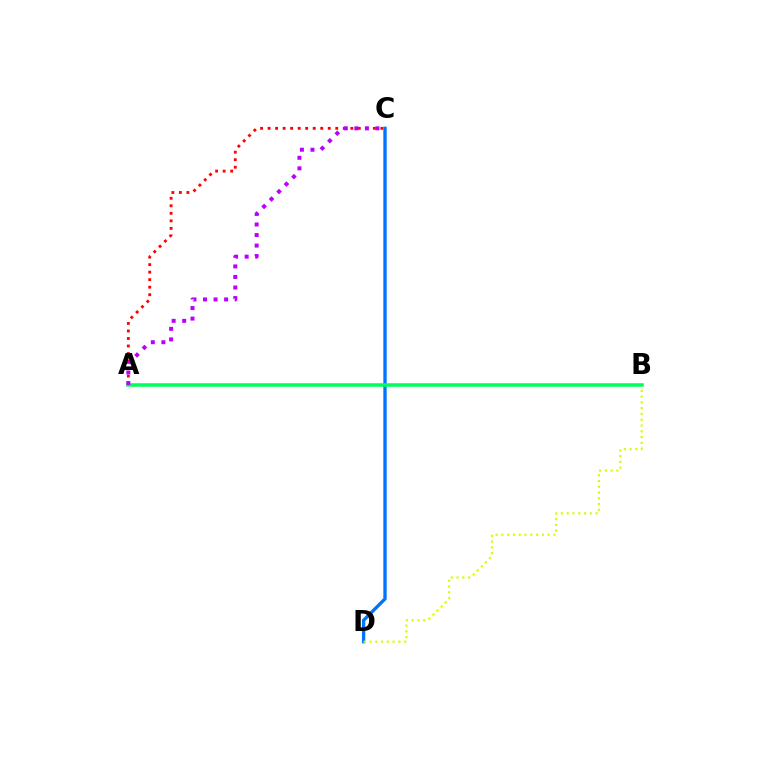{('A', 'C'): [{'color': '#ff0000', 'line_style': 'dotted', 'thickness': 2.04}, {'color': '#b900ff', 'line_style': 'dotted', 'thickness': 2.87}], ('C', 'D'): [{'color': '#0074ff', 'line_style': 'solid', 'thickness': 2.4}], ('B', 'D'): [{'color': '#d1ff00', 'line_style': 'dotted', 'thickness': 1.57}], ('A', 'B'): [{'color': '#00ff5c', 'line_style': 'solid', 'thickness': 2.54}]}